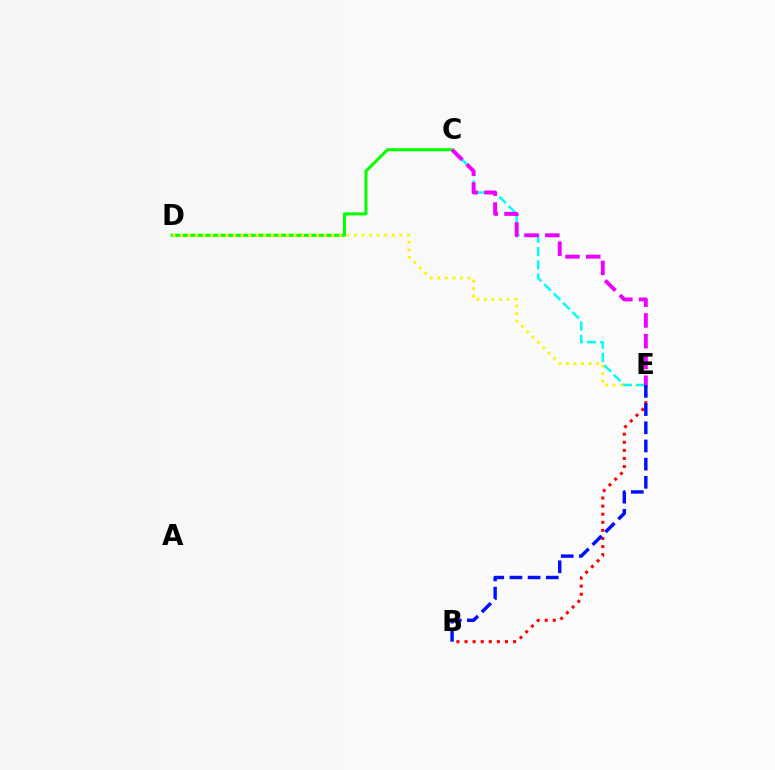{('C', 'D'): [{'color': '#08ff00', 'line_style': 'solid', 'thickness': 2.22}], ('B', 'E'): [{'color': '#ff0000', 'line_style': 'dotted', 'thickness': 2.2}, {'color': '#0010ff', 'line_style': 'dashed', 'thickness': 2.47}], ('D', 'E'): [{'color': '#fcf500', 'line_style': 'dotted', 'thickness': 2.06}], ('C', 'E'): [{'color': '#00fff6', 'line_style': 'dashed', 'thickness': 1.79}, {'color': '#ee00ff', 'line_style': 'dashed', 'thickness': 2.82}]}